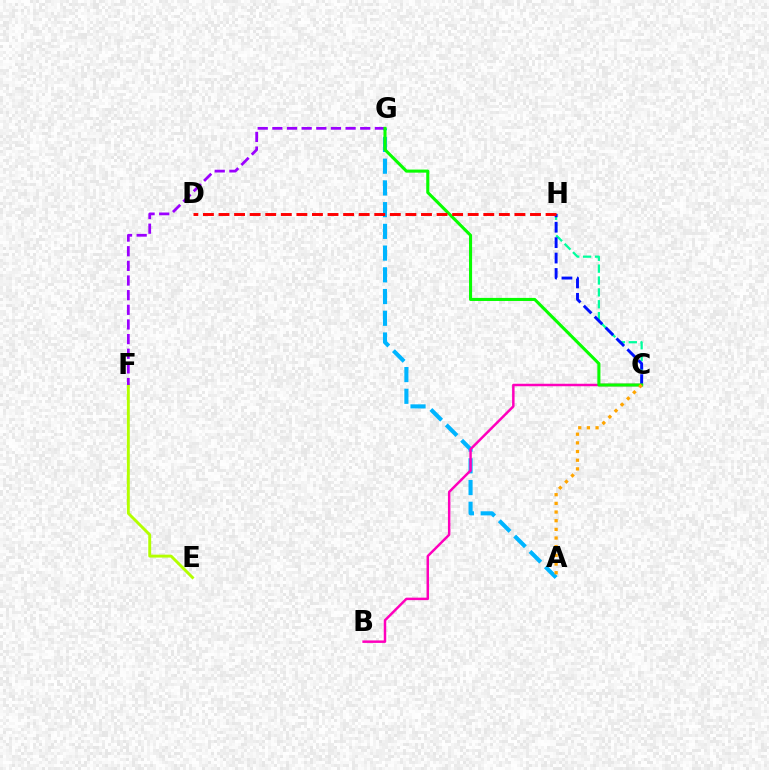{('C', 'H'): [{'color': '#00ff9d', 'line_style': 'dashed', 'thickness': 1.61}, {'color': '#0010ff', 'line_style': 'dashed', 'thickness': 2.09}], ('A', 'G'): [{'color': '#00b5ff', 'line_style': 'dashed', 'thickness': 2.95}], ('E', 'F'): [{'color': '#b3ff00', 'line_style': 'solid', 'thickness': 2.09}], ('F', 'G'): [{'color': '#9b00ff', 'line_style': 'dashed', 'thickness': 1.99}], ('B', 'C'): [{'color': '#ff00bd', 'line_style': 'solid', 'thickness': 1.79}], ('C', 'G'): [{'color': '#08ff00', 'line_style': 'solid', 'thickness': 2.21}], ('D', 'H'): [{'color': '#ff0000', 'line_style': 'dashed', 'thickness': 2.12}], ('A', 'C'): [{'color': '#ffa500', 'line_style': 'dotted', 'thickness': 2.36}]}